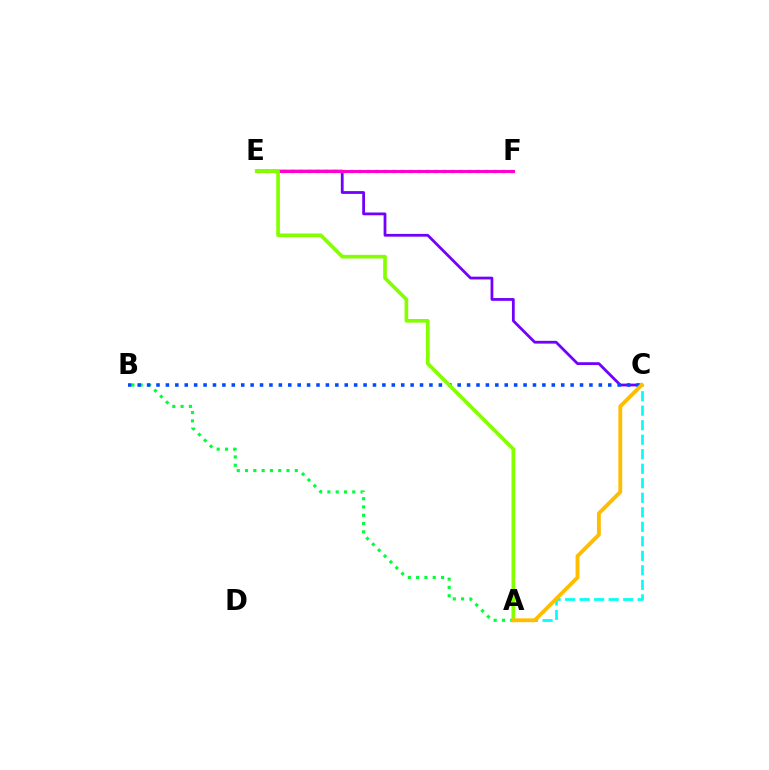{('C', 'E'): [{'color': '#7200ff', 'line_style': 'solid', 'thickness': 2.0}], ('A', 'C'): [{'color': '#00fff6', 'line_style': 'dashed', 'thickness': 1.97}, {'color': '#ffbd00', 'line_style': 'solid', 'thickness': 2.78}], ('E', 'F'): [{'color': '#ff0000', 'line_style': 'dotted', 'thickness': 2.29}, {'color': '#ff00cf', 'line_style': 'solid', 'thickness': 2.19}], ('A', 'B'): [{'color': '#00ff39', 'line_style': 'dotted', 'thickness': 2.25}], ('B', 'C'): [{'color': '#004bff', 'line_style': 'dotted', 'thickness': 2.56}], ('A', 'E'): [{'color': '#84ff00', 'line_style': 'solid', 'thickness': 2.64}]}